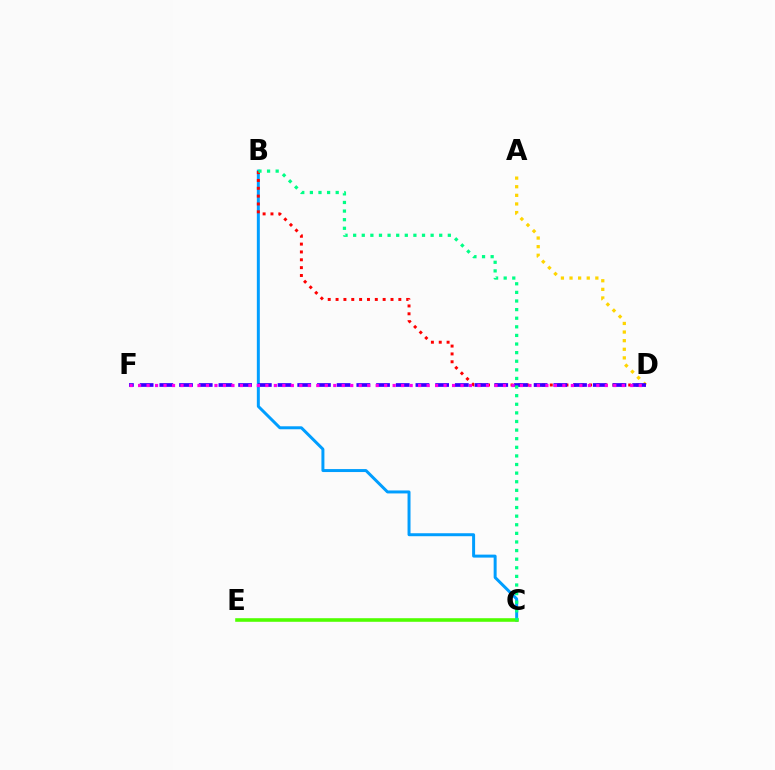{('B', 'C'): [{'color': '#009eff', 'line_style': 'solid', 'thickness': 2.14}, {'color': '#00ff86', 'line_style': 'dotted', 'thickness': 2.34}], ('A', 'D'): [{'color': '#ffd500', 'line_style': 'dotted', 'thickness': 2.34}], ('B', 'D'): [{'color': '#ff0000', 'line_style': 'dotted', 'thickness': 2.13}], ('D', 'F'): [{'color': '#3700ff', 'line_style': 'dashed', 'thickness': 2.68}, {'color': '#ff00ed', 'line_style': 'dotted', 'thickness': 2.31}], ('C', 'E'): [{'color': '#4fff00', 'line_style': 'solid', 'thickness': 2.58}]}